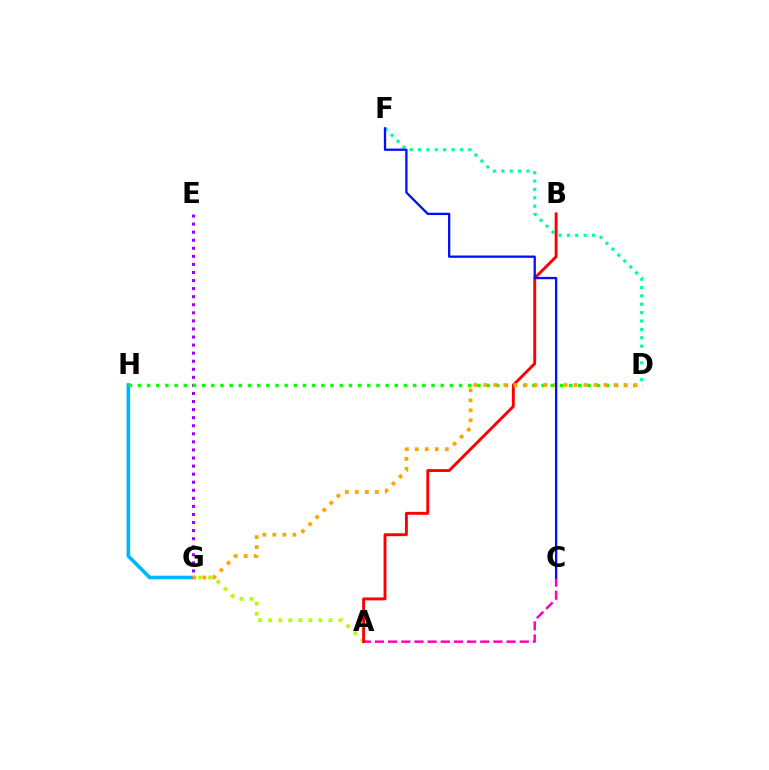{('G', 'H'): [{'color': '#00b5ff', 'line_style': 'solid', 'thickness': 2.61}], ('D', 'F'): [{'color': '#00ff9d', 'line_style': 'dotted', 'thickness': 2.27}], ('E', 'G'): [{'color': '#9b00ff', 'line_style': 'dotted', 'thickness': 2.19}], ('A', 'G'): [{'color': '#b3ff00', 'line_style': 'dotted', 'thickness': 2.73}], ('A', 'C'): [{'color': '#ff00bd', 'line_style': 'dashed', 'thickness': 1.79}], ('A', 'B'): [{'color': '#ff0000', 'line_style': 'solid', 'thickness': 2.09}], ('D', 'H'): [{'color': '#08ff00', 'line_style': 'dotted', 'thickness': 2.49}], ('D', 'G'): [{'color': '#ffa500', 'line_style': 'dotted', 'thickness': 2.72}], ('C', 'F'): [{'color': '#0010ff', 'line_style': 'solid', 'thickness': 1.66}]}